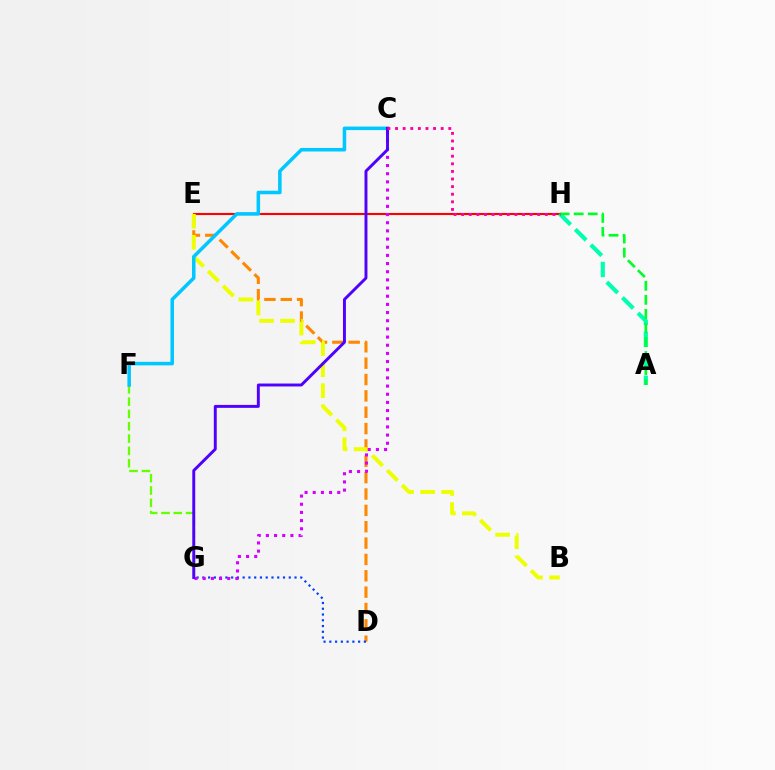{('F', 'G'): [{'color': '#66ff00', 'line_style': 'dashed', 'thickness': 1.67}], ('E', 'H'): [{'color': '#ff0000', 'line_style': 'solid', 'thickness': 1.52}], ('D', 'E'): [{'color': '#ff8800', 'line_style': 'dashed', 'thickness': 2.22}], ('A', 'H'): [{'color': '#00ffaf', 'line_style': 'dashed', 'thickness': 2.98}, {'color': '#00ff27', 'line_style': 'dashed', 'thickness': 1.91}], ('B', 'E'): [{'color': '#eeff00', 'line_style': 'dashed', 'thickness': 2.86}], ('D', 'G'): [{'color': '#003fff', 'line_style': 'dotted', 'thickness': 1.57}], ('C', 'F'): [{'color': '#00c7ff', 'line_style': 'solid', 'thickness': 2.55}], ('C', 'G'): [{'color': '#d600ff', 'line_style': 'dotted', 'thickness': 2.22}, {'color': '#4f00ff', 'line_style': 'solid', 'thickness': 2.11}], ('C', 'H'): [{'color': '#ff00a0', 'line_style': 'dotted', 'thickness': 2.07}]}